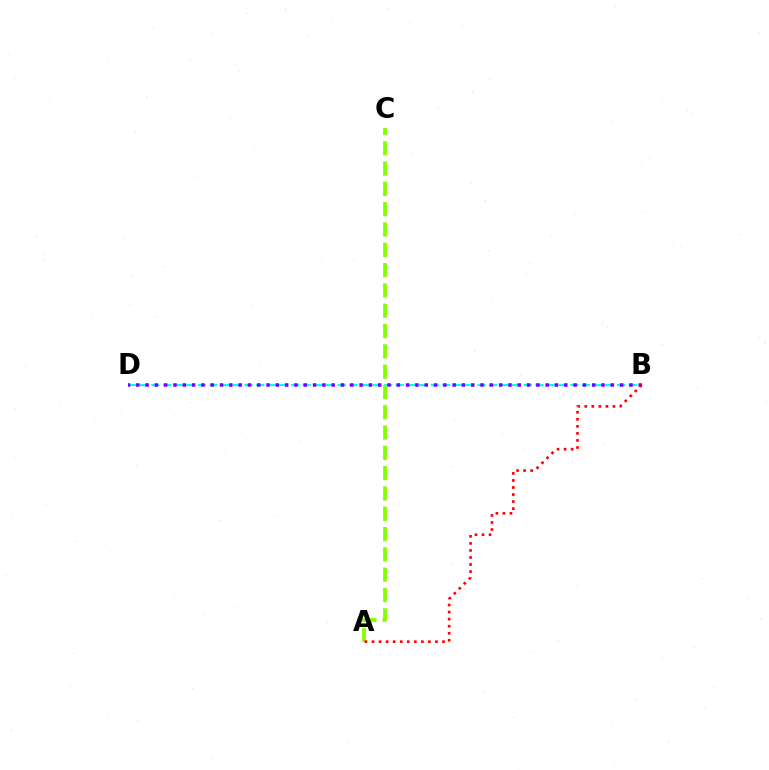{('B', 'D'): [{'color': '#00fff6', 'line_style': 'dashed', 'thickness': 1.58}, {'color': '#7200ff', 'line_style': 'dotted', 'thickness': 2.53}], ('A', 'C'): [{'color': '#84ff00', 'line_style': 'dashed', 'thickness': 2.76}], ('A', 'B'): [{'color': '#ff0000', 'line_style': 'dotted', 'thickness': 1.92}]}